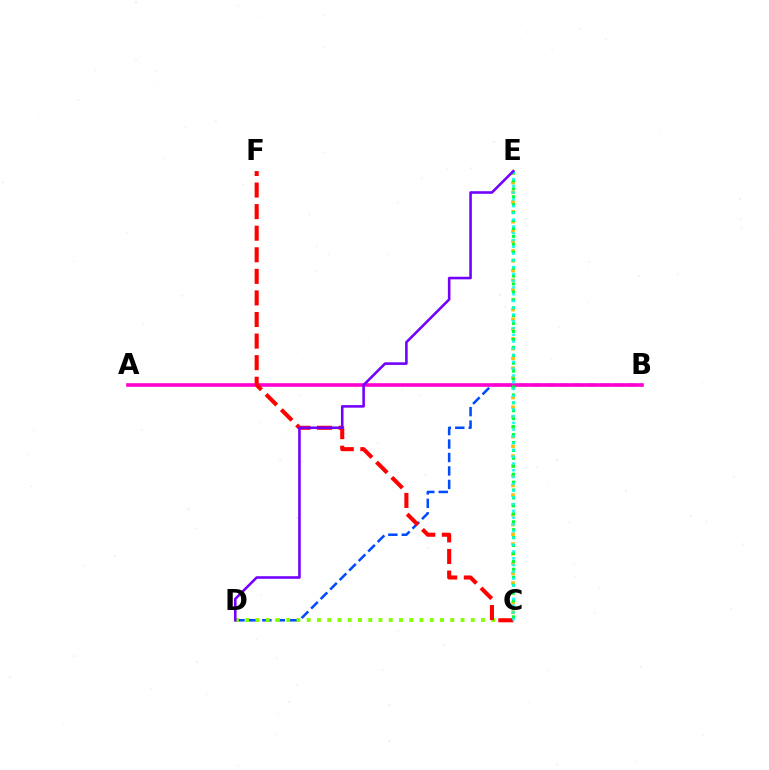{('C', 'E'): [{'color': '#ffbd00', 'line_style': 'dotted', 'thickness': 2.65}, {'color': '#00ff39', 'line_style': 'dotted', 'thickness': 2.15}, {'color': '#00fff6', 'line_style': 'dotted', 'thickness': 1.84}], ('B', 'D'): [{'color': '#004bff', 'line_style': 'dashed', 'thickness': 1.83}], ('A', 'B'): [{'color': '#ff00cf', 'line_style': 'solid', 'thickness': 2.59}], ('C', 'D'): [{'color': '#84ff00', 'line_style': 'dotted', 'thickness': 2.79}], ('C', 'F'): [{'color': '#ff0000', 'line_style': 'dashed', 'thickness': 2.93}], ('D', 'E'): [{'color': '#7200ff', 'line_style': 'solid', 'thickness': 1.86}]}